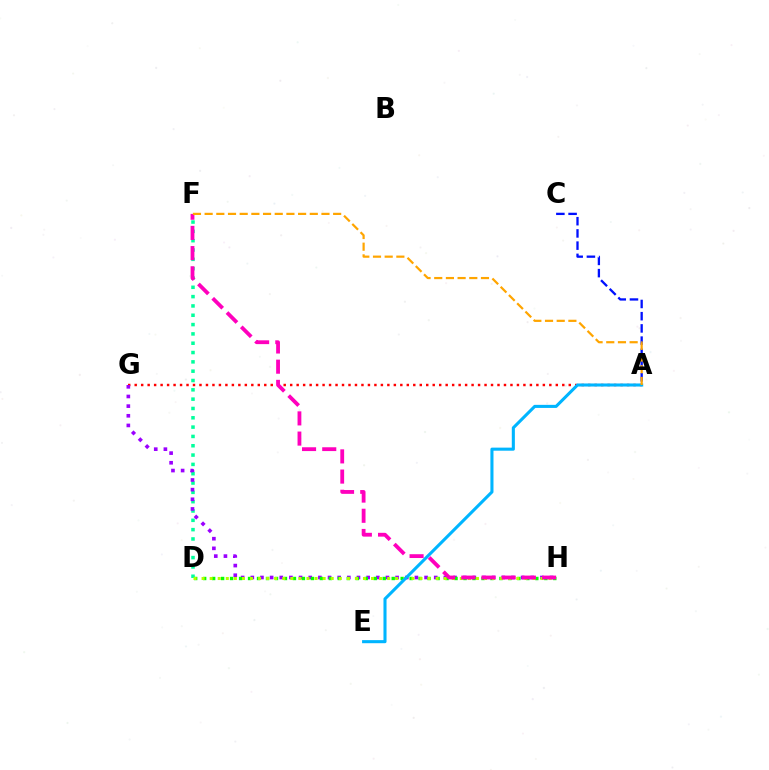{('D', 'F'): [{'color': '#00ff9d', 'line_style': 'dotted', 'thickness': 2.53}], ('A', 'G'): [{'color': '#ff0000', 'line_style': 'dotted', 'thickness': 1.76}], ('G', 'H'): [{'color': '#9b00ff', 'line_style': 'dotted', 'thickness': 2.62}], ('A', 'C'): [{'color': '#0010ff', 'line_style': 'dashed', 'thickness': 1.66}], ('D', 'H'): [{'color': '#08ff00', 'line_style': 'dotted', 'thickness': 2.44}, {'color': '#b3ff00', 'line_style': 'dotted', 'thickness': 2.19}], ('A', 'E'): [{'color': '#00b5ff', 'line_style': 'solid', 'thickness': 2.21}], ('F', 'H'): [{'color': '#ff00bd', 'line_style': 'dashed', 'thickness': 2.74}], ('A', 'F'): [{'color': '#ffa500', 'line_style': 'dashed', 'thickness': 1.59}]}